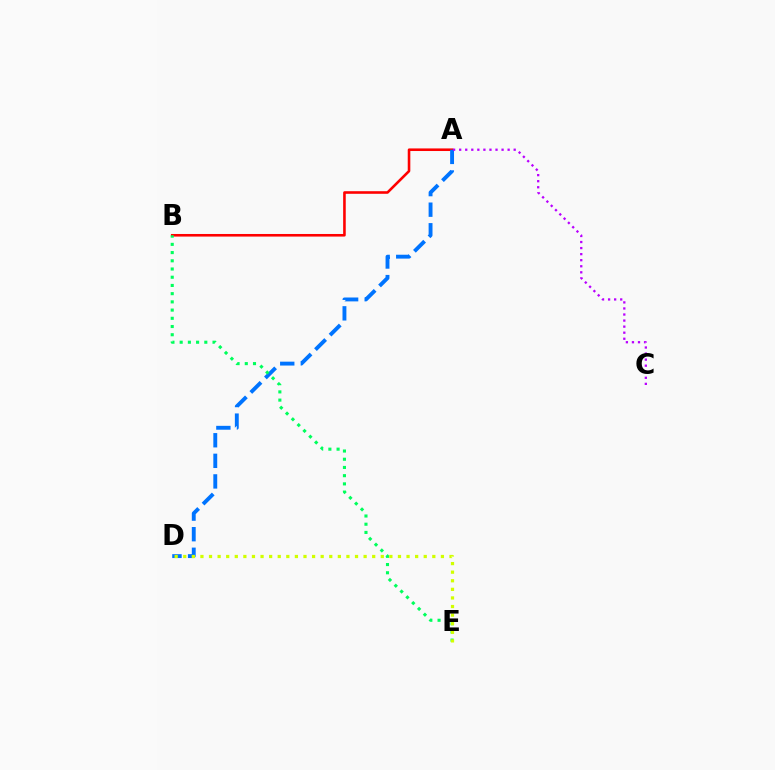{('A', 'B'): [{'color': '#ff0000', 'line_style': 'solid', 'thickness': 1.87}], ('A', 'D'): [{'color': '#0074ff', 'line_style': 'dashed', 'thickness': 2.8}], ('A', 'C'): [{'color': '#b900ff', 'line_style': 'dotted', 'thickness': 1.65}], ('B', 'E'): [{'color': '#00ff5c', 'line_style': 'dotted', 'thickness': 2.23}], ('D', 'E'): [{'color': '#d1ff00', 'line_style': 'dotted', 'thickness': 2.33}]}